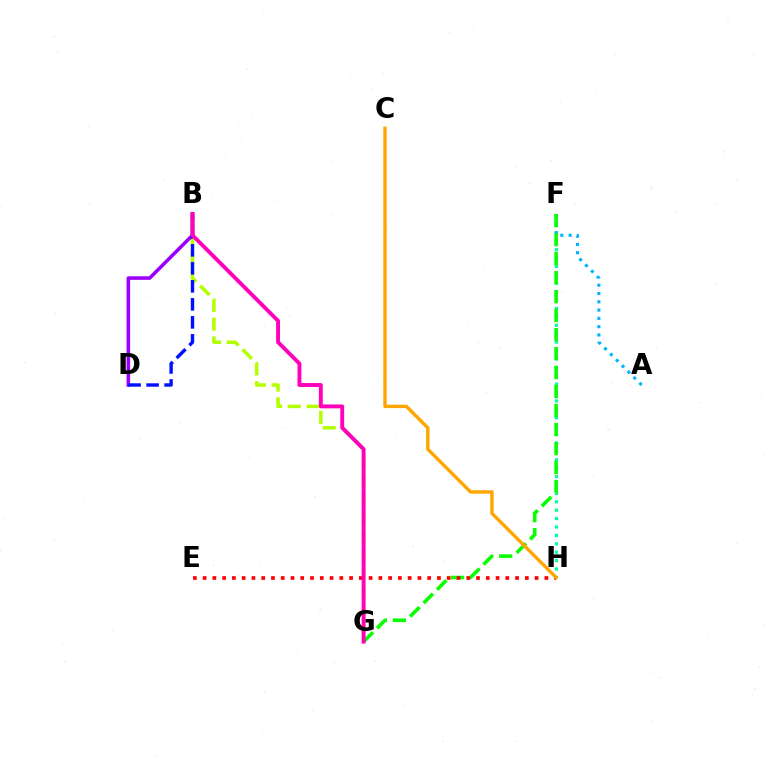{('F', 'H'): [{'color': '#00ff9d', 'line_style': 'dotted', 'thickness': 2.28}], ('B', 'G'): [{'color': '#b3ff00', 'line_style': 'dashed', 'thickness': 2.55}, {'color': '#ff00bd', 'line_style': 'solid', 'thickness': 2.81}], ('B', 'D'): [{'color': '#9b00ff', 'line_style': 'solid', 'thickness': 2.56}, {'color': '#0010ff', 'line_style': 'dashed', 'thickness': 2.45}], ('A', 'F'): [{'color': '#00b5ff', 'line_style': 'dotted', 'thickness': 2.25}], ('F', 'G'): [{'color': '#08ff00', 'line_style': 'dashed', 'thickness': 2.58}], ('E', 'H'): [{'color': '#ff0000', 'line_style': 'dotted', 'thickness': 2.65}], ('C', 'H'): [{'color': '#ffa500', 'line_style': 'solid', 'thickness': 2.44}]}